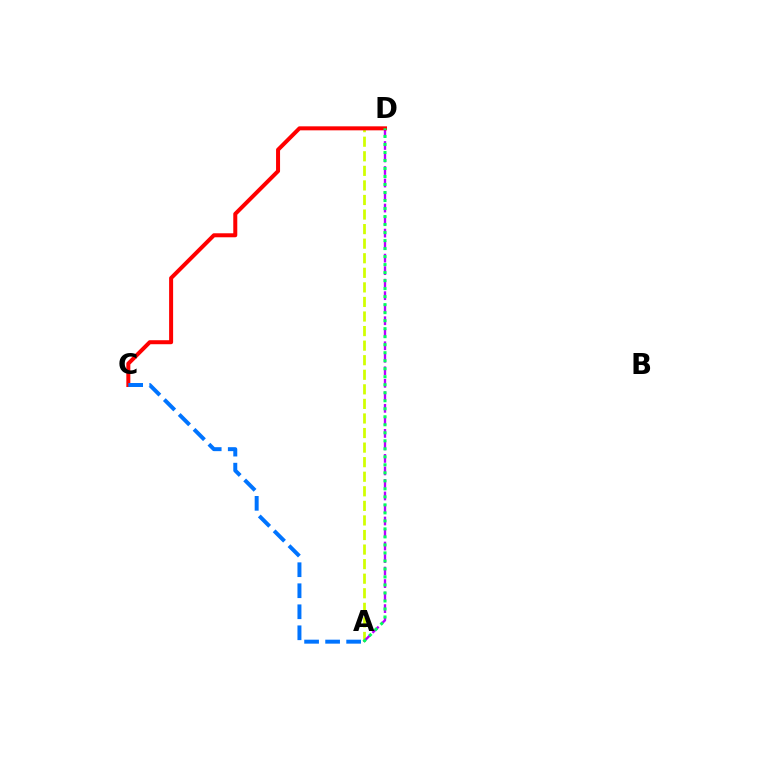{('A', 'D'): [{'color': '#d1ff00', 'line_style': 'dashed', 'thickness': 1.98}, {'color': '#b900ff', 'line_style': 'dashed', 'thickness': 1.7}, {'color': '#00ff5c', 'line_style': 'dotted', 'thickness': 2.18}], ('C', 'D'): [{'color': '#ff0000', 'line_style': 'solid', 'thickness': 2.88}], ('A', 'C'): [{'color': '#0074ff', 'line_style': 'dashed', 'thickness': 2.86}]}